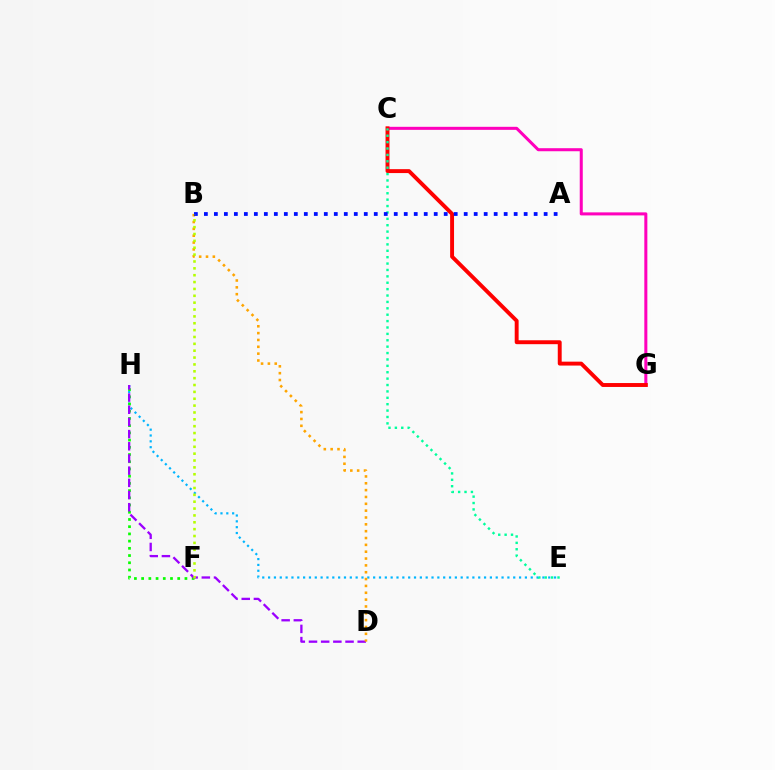{('E', 'H'): [{'color': '#00b5ff', 'line_style': 'dotted', 'thickness': 1.59}], ('C', 'G'): [{'color': '#ff00bd', 'line_style': 'solid', 'thickness': 2.19}, {'color': '#ff0000', 'line_style': 'solid', 'thickness': 2.82}], ('F', 'H'): [{'color': '#08ff00', 'line_style': 'dotted', 'thickness': 1.96}], ('C', 'E'): [{'color': '#00ff9d', 'line_style': 'dotted', 'thickness': 1.74}], ('D', 'H'): [{'color': '#9b00ff', 'line_style': 'dashed', 'thickness': 1.65}], ('B', 'D'): [{'color': '#ffa500', 'line_style': 'dotted', 'thickness': 1.86}], ('A', 'B'): [{'color': '#0010ff', 'line_style': 'dotted', 'thickness': 2.72}], ('B', 'F'): [{'color': '#b3ff00', 'line_style': 'dotted', 'thickness': 1.86}]}